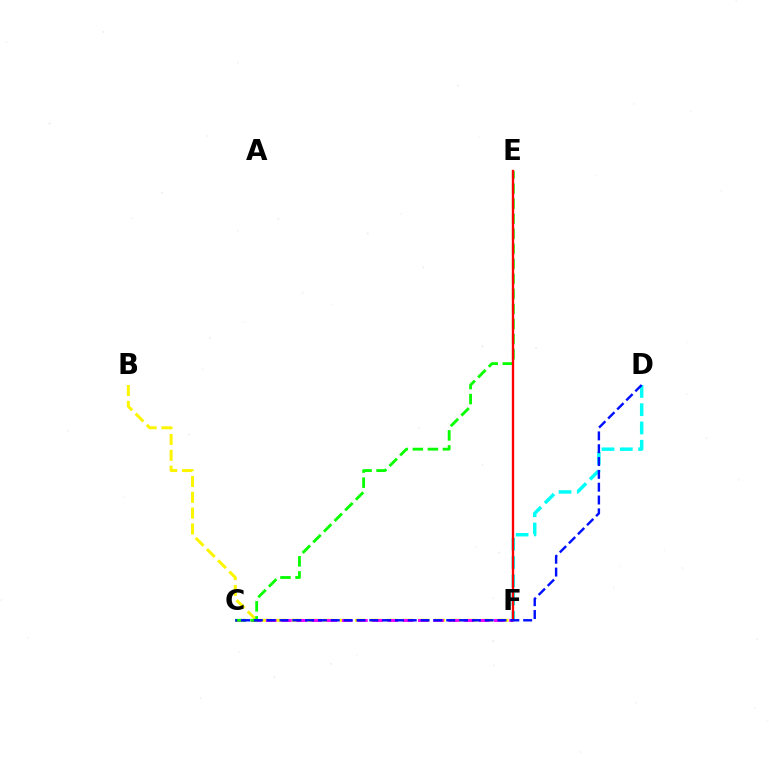{('B', 'F'): [{'color': '#fcf500', 'line_style': 'dashed', 'thickness': 2.15}], ('D', 'F'): [{'color': '#00fff6', 'line_style': 'dashed', 'thickness': 2.49}], ('C', 'F'): [{'color': '#ee00ff', 'line_style': 'dashed', 'thickness': 2.07}], ('C', 'E'): [{'color': '#08ff00', 'line_style': 'dashed', 'thickness': 2.04}], ('E', 'F'): [{'color': '#ff0000', 'line_style': 'solid', 'thickness': 1.68}], ('C', 'D'): [{'color': '#0010ff', 'line_style': 'dashed', 'thickness': 1.74}]}